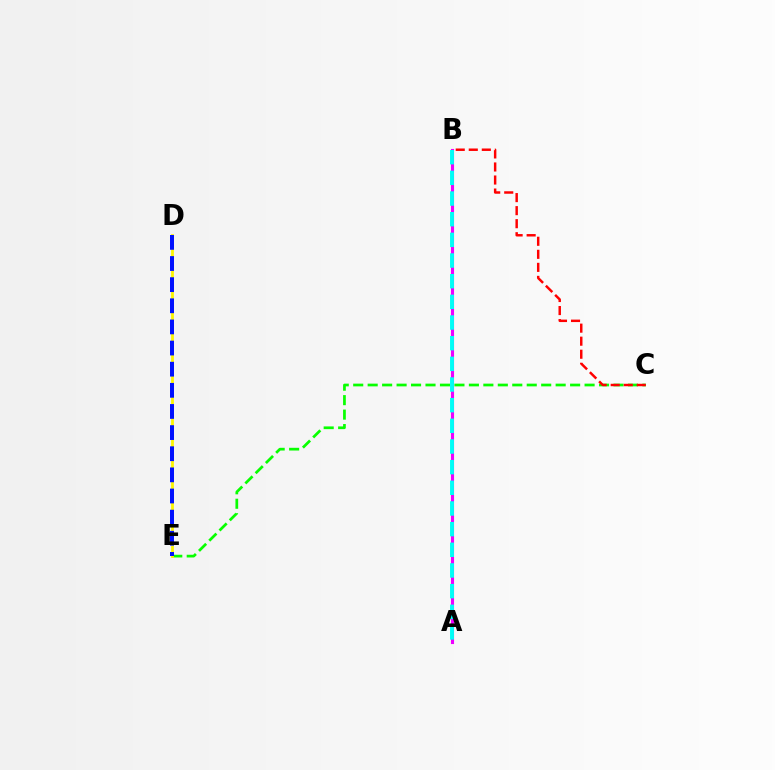{('C', 'E'): [{'color': '#08ff00', 'line_style': 'dashed', 'thickness': 1.96}], ('D', 'E'): [{'color': '#fcf500', 'line_style': 'solid', 'thickness': 2.01}, {'color': '#0010ff', 'line_style': 'dashed', 'thickness': 2.87}], ('B', 'C'): [{'color': '#ff0000', 'line_style': 'dashed', 'thickness': 1.77}], ('A', 'B'): [{'color': '#ee00ff', 'line_style': 'solid', 'thickness': 2.24}, {'color': '#00fff6', 'line_style': 'dashed', 'thickness': 2.81}]}